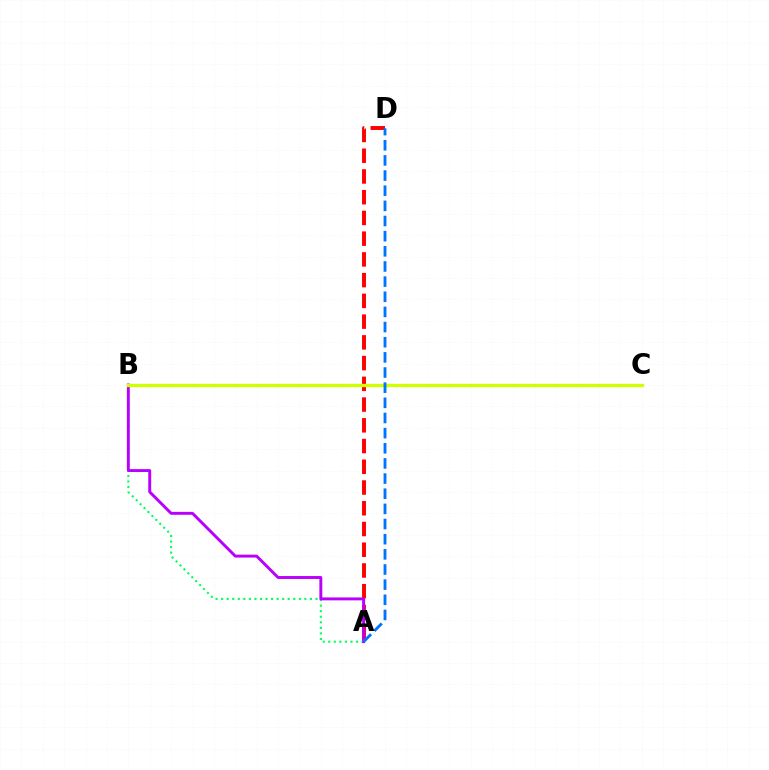{('A', 'B'): [{'color': '#00ff5c', 'line_style': 'dotted', 'thickness': 1.51}, {'color': '#b900ff', 'line_style': 'solid', 'thickness': 2.1}], ('A', 'D'): [{'color': '#ff0000', 'line_style': 'dashed', 'thickness': 2.82}, {'color': '#0074ff', 'line_style': 'dashed', 'thickness': 2.06}], ('B', 'C'): [{'color': '#d1ff00', 'line_style': 'solid', 'thickness': 2.4}]}